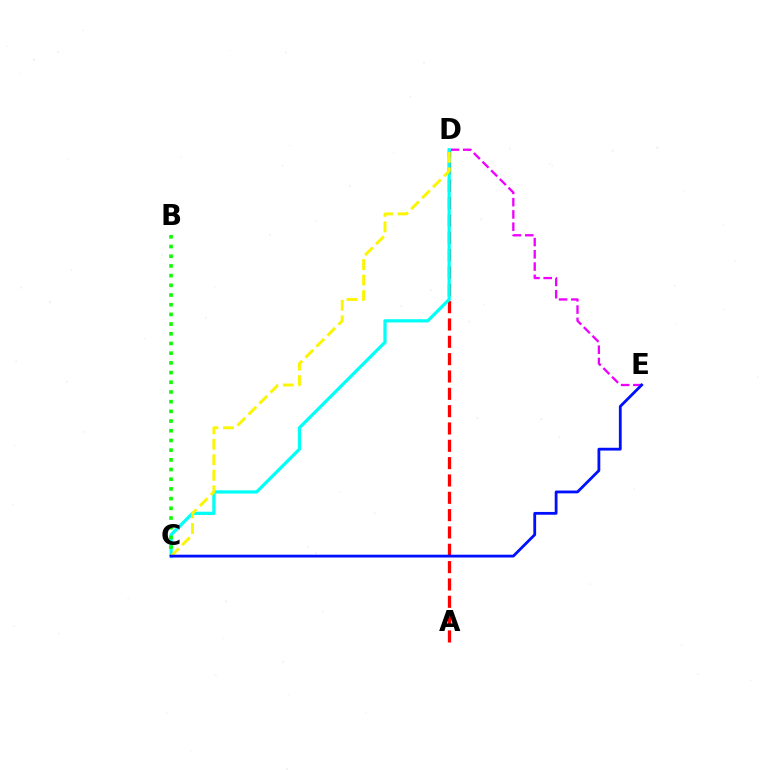{('D', 'E'): [{'color': '#ee00ff', 'line_style': 'dashed', 'thickness': 1.66}], ('A', 'D'): [{'color': '#ff0000', 'line_style': 'dashed', 'thickness': 2.35}], ('C', 'D'): [{'color': '#00fff6', 'line_style': 'solid', 'thickness': 2.33}, {'color': '#fcf500', 'line_style': 'dashed', 'thickness': 2.11}], ('B', 'C'): [{'color': '#08ff00', 'line_style': 'dotted', 'thickness': 2.63}], ('C', 'E'): [{'color': '#0010ff', 'line_style': 'solid', 'thickness': 2.02}]}